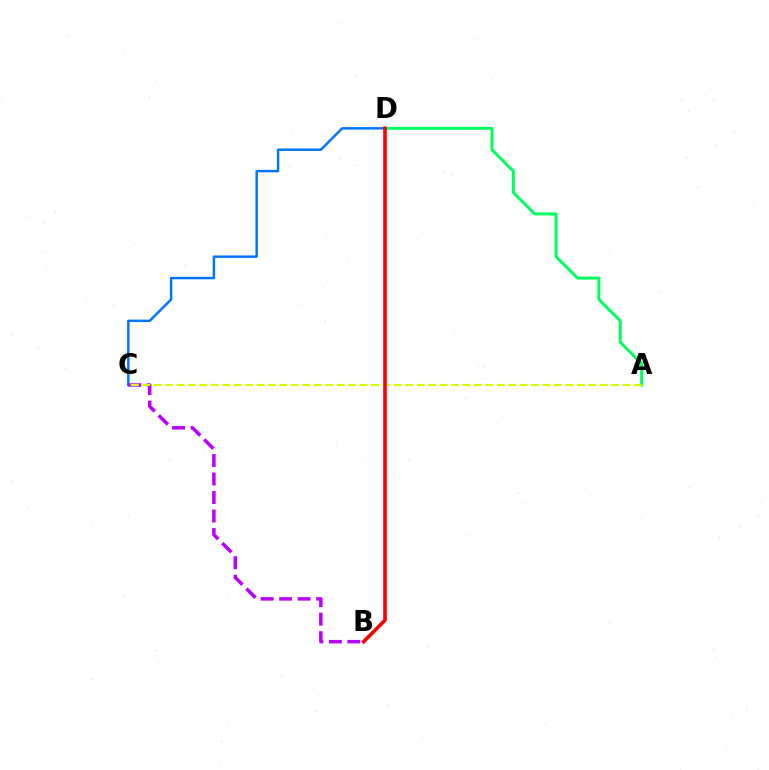{('C', 'D'): [{'color': '#0074ff', 'line_style': 'solid', 'thickness': 1.77}], ('A', 'D'): [{'color': '#00ff5c', 'line_style': 'solid', 'thickness': 2.14}], ('B', 'C'): [{'color': '#b900ff', 'line_style': 'dashed', 'thickness': 2.51}], ('A', 'C'): [{'color': '#d1ff00', 'line_style': 'dashed', 'thickness': 1.55}], ('B', 'D'): [{'color': '#ff0000', 'line_style': 'solid', 'thickness': 2.61}]}